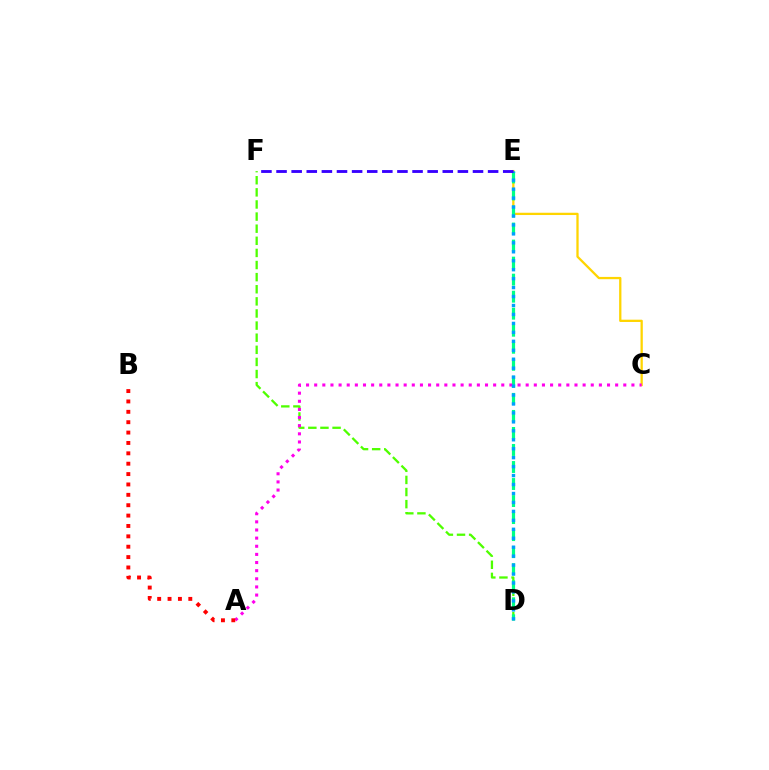{('D', 'F'): [{'color': '#4fff00', 'line_style': 'dashed', 'thickness': 1.65}], ('C', 'E'): [{'color': '#ffd500', 'line_style': 'solid', 'thickness': 1.65}], ('D', 'E'): [{'color': '#00ff86', 'line_style': 'dashed', 'thickness': 2.31}, {'color': '#009eff', 'line_style': 'dotted', 'thickness': 2.43}], ('A', 'C'): [{'color': '#ff00ed', 'line_style': 'dotted', 'thickness': 2.21}], ('A', 'B'): [{'color': '#ff0000', 'line_style': 'dotted', 'thickness': 2.82}], ('E', 'F'): [{'color': '#3700ff', 'line_style': 'dashed', 'thickness': 2.05}]}